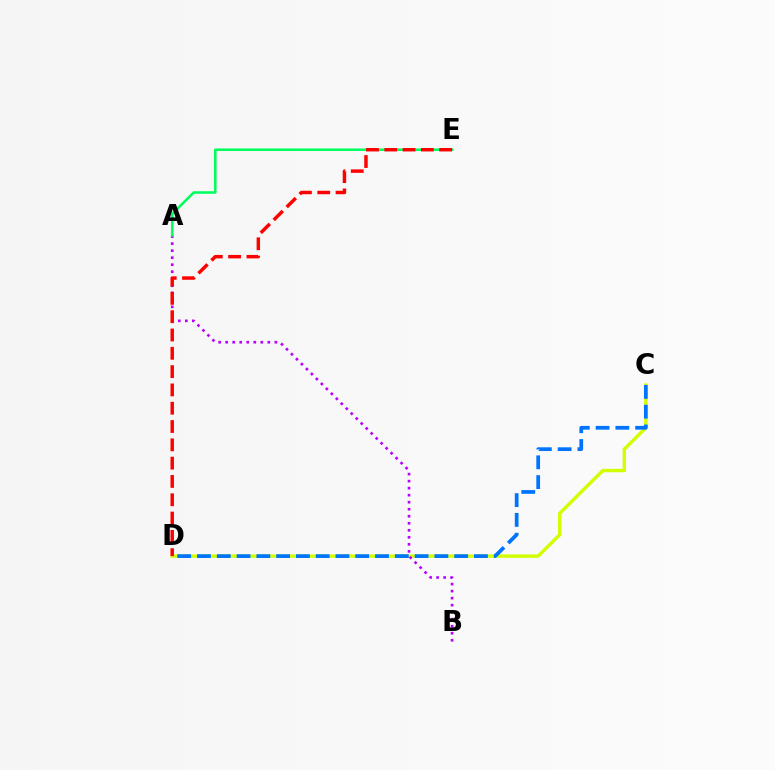{('C', 'D'): [{'color': '#d1ff00', 'line_style': 'solid', 'thickness': 2.44}, {'color': '#0074ff', 'line_style': 'dashed', 'thickness': 2.69}], ('A', 'B'): [{'color': '#b900ff', 'line_style': 'dotted', 'thickness': 1.91}], ('A', 'E'): [{'color': '#00ff5c', 'line_style': 'solid', 'thickness': 1.84}], ('D', 'E'): [{'color': '#ff0000', 'line_style': 'dashed', 'thickness': 2.49}]}